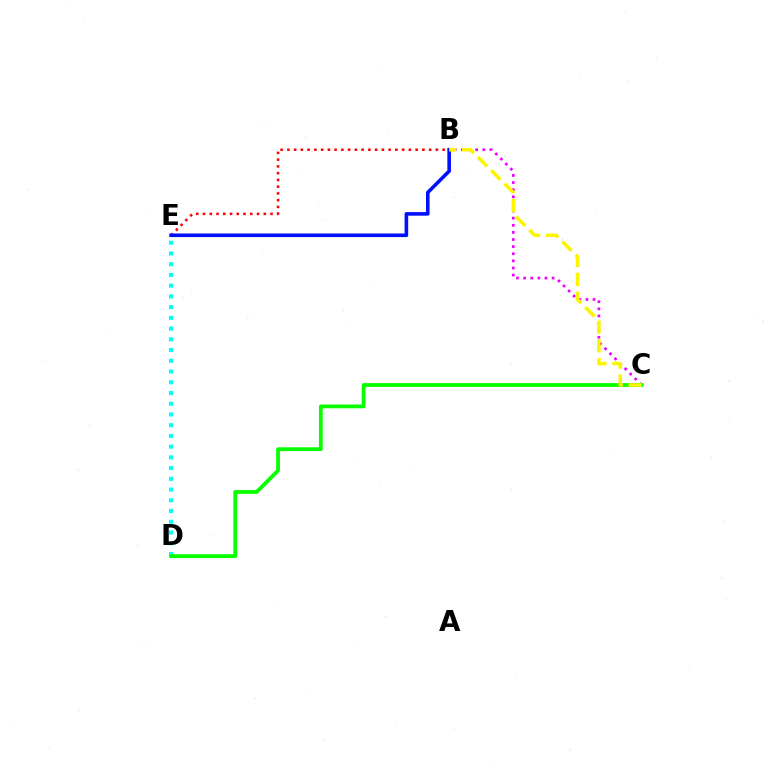{('D', 'E'): [{'color': '#00fff6', 'line_style': 'dotted', 'thickness': 2.92}], ('B', 'C'): [{'color': '#ee00ff', 'line_style': 'dotted', 'thickness': 1.93}, {'color': '#fcf500', 'line_style': 'dashed', 'thickness': 2.56}], ('B', 'E'): [{'color': '#ff0000', 'line_style': 'dotted', 'thickness': 1.83}, {'color': '#0010ff', 'line_style': 'solid', 'thickness': 2.59}], ('C', 'D'): [{'color': '#08ff00', 'line_style': 'solid', 'thickness': 2.73}]}